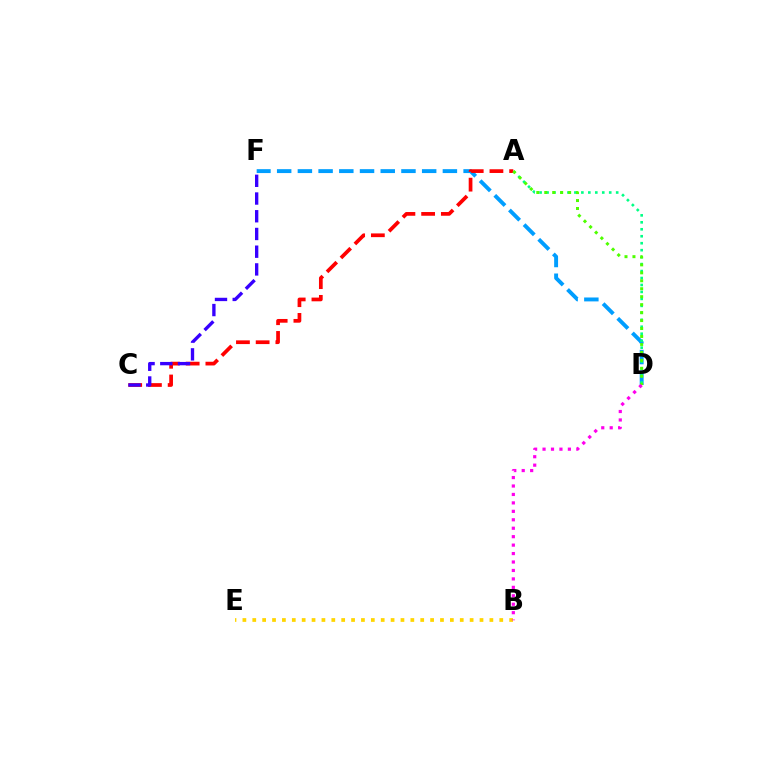{('B', 'E'): [{'color': '#ffd500', 'line_style': 'dotted', 'thickness': 2.68}], ('D', 'F'): [{'color': '#009eff', 'line_style': 'dashed', 'thickness': 2.81}], ('A', 'D'): [{'color': '#00ff86', 'line_style': 'dotted', 'thickness': 1.89}, {'color': '#4fff00', 'line_style': 'dotted', 'thickness': 2.16}], ('A', 'C'): [{'color': '#ff0000', 'line_style': 'dashed', 'thickness': 2.68}], ('B', 'D'): [{'color': '#ff00ed', 'line_style': 'dotted', 'thickness': 2.29}], ('C', 'F'): [{'color': '#3700ff', 'line_style': 'dashed', 'thickness': 2.41}]}